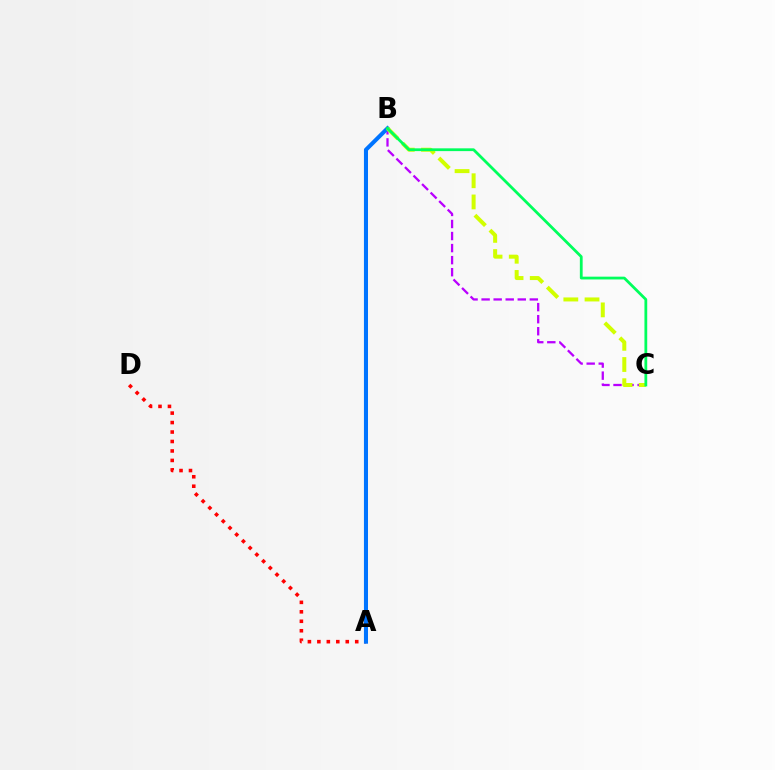{('B', 'C'): [{'color': '#b900ff', 'line_style': 'dashed', 'thickness': 1.64}, {'color': '#d1ff00', 'line_style': 'dashed', 'thickness': 2.88}, {'color': '#00ff5c', 'line_style': 'solid', 'thickness': 2.0}], ('A', 'D'): [{'color': '#ff0000', 'line_style': 'dotted', 'thickness': 2.57}], ('A', 'B'): [{'color': '#0074ff', 'line_style': 'solid', 'thickness': 2.92}]}